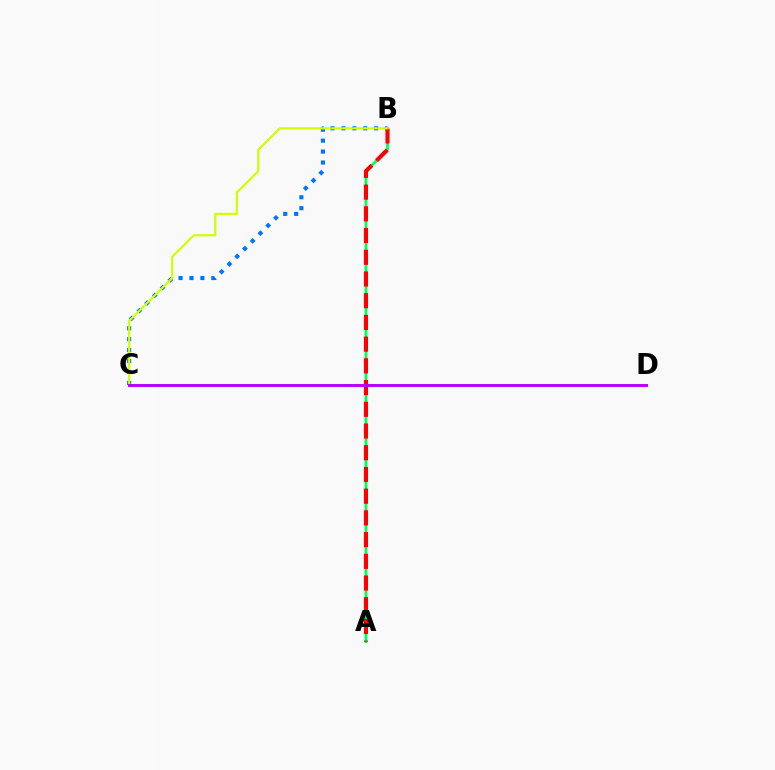{('B', 'C'): [{'color': '#0074ff', 'line_style': 'dotted', 'thickness': 2.97}, {'color': '#d1ff00', 'line_style': 'solid', 'thickness': 1.59}], ('A', 'B'): [{'color': '#00ff5c', 'line_style': 'solid', 'thickness': 2.01}, {'color': '#ff0000', 'line_style': 'dashed', 'thickness': 2.95}], ('C', 'D'): [{'color': '#b900ff', 'line_style': 'solid', 'thickness': 2.12}]}